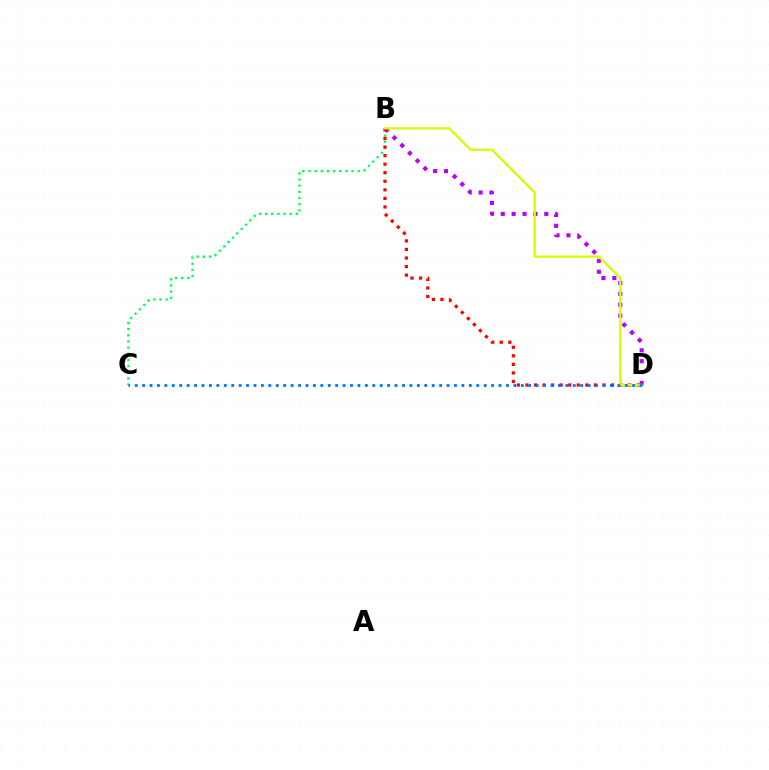{('B', 'C'): [{'color': '#00ff5c', 'line_style': 'dotted', 'thickness': 1.67}], ('B', 'D'): [{'color': '#b900ff', 'line_style': 'dotted', 'thickness': 2.96}, {'color': '#ff0000', 'line_style': 'dotted', 'thickness': 2.32}, {'color': '#d1ff00', 'line_style': 'solid', 'thickness': 1.64}], ('C', 'D'): [{'color': '#0074ff', 'line_style': 'dotted', 'thickness': 2.02}]}